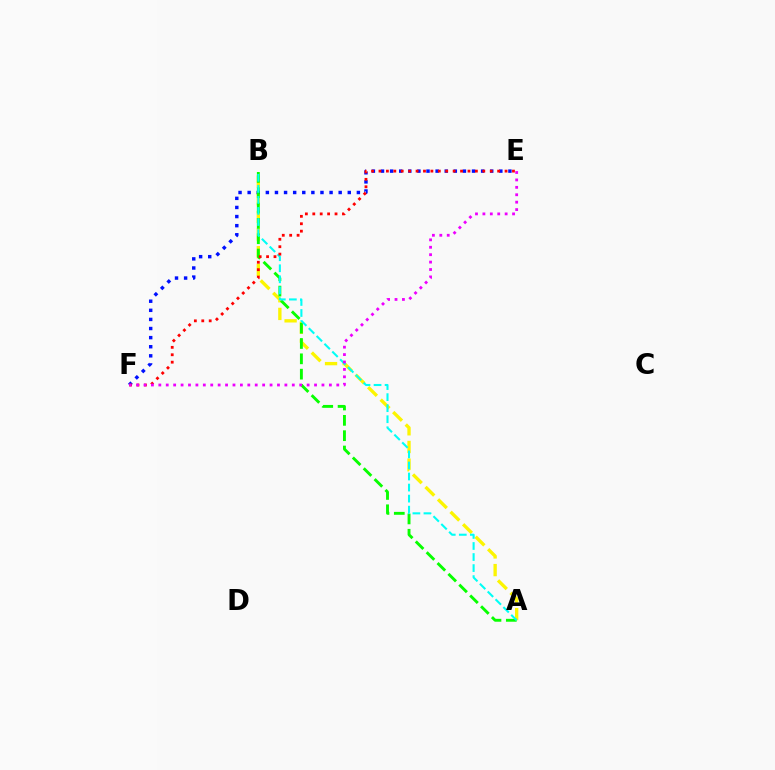{('A', 'B'): [{'color': '#fcf500', 'line_style': 'dashed', 'thickness': 2.4}, {'color': '#08ff00', 'line_style': 'dashed', 'thickness': 2.08}, {'color': '#00fff6', 'line_style': 'dashed', 'thickness': 1.5}], ('E', 'F'): [{'color': '#0010ff', 'line_style': 'dotted', 'thickness': 2.47}, {'color': '#ff0000', 'line_style': 'dotted', 'thickness': 2.01}, {'color': '#ee00ff', 'line_style': 'dotted', 'thickness': 2.01}]}